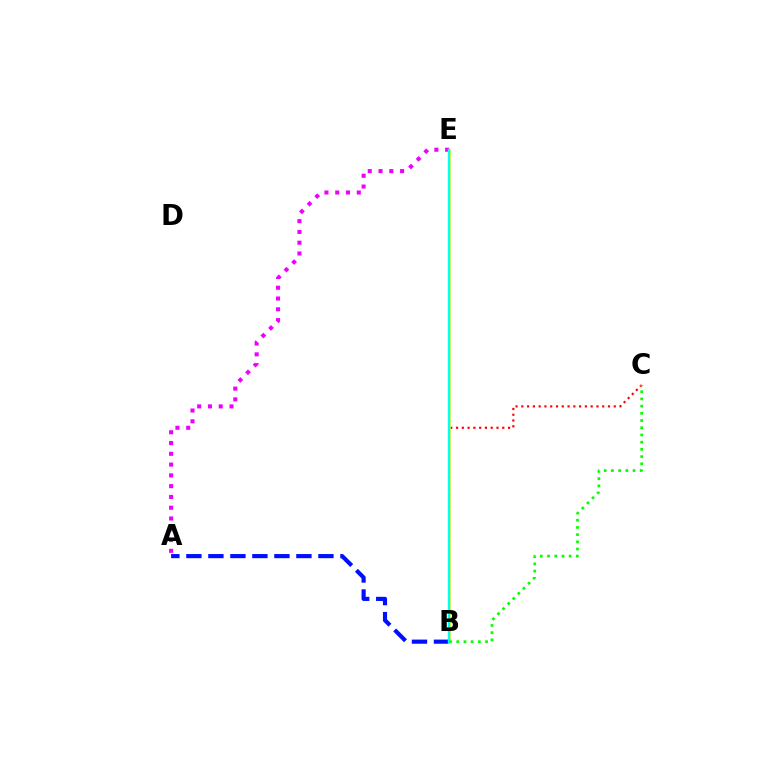{('B', 'C'): [{'color': '#ff0000', 'line_style': 'dotted', 'thickness': 1.57}, {'color': '#08ff00', 'line_style': 'dotted', 'thickness': 1.96}], ('A', 'B'): [{'color': '#0010ff', 'line_style': 'dashed', 'thickness': 2.99}], ('A', 'E'): [{'color': '#ee00ff', 'line_style': 'dotted', 'thickness': 2.93}], ('B', 'E'): [{'color': '#fcf500', 'line_style': 'solid', 'thickness': 1.8}, {'color': '#00fff6', 'line_style': 'solid', 'thickness': 1.74}]}